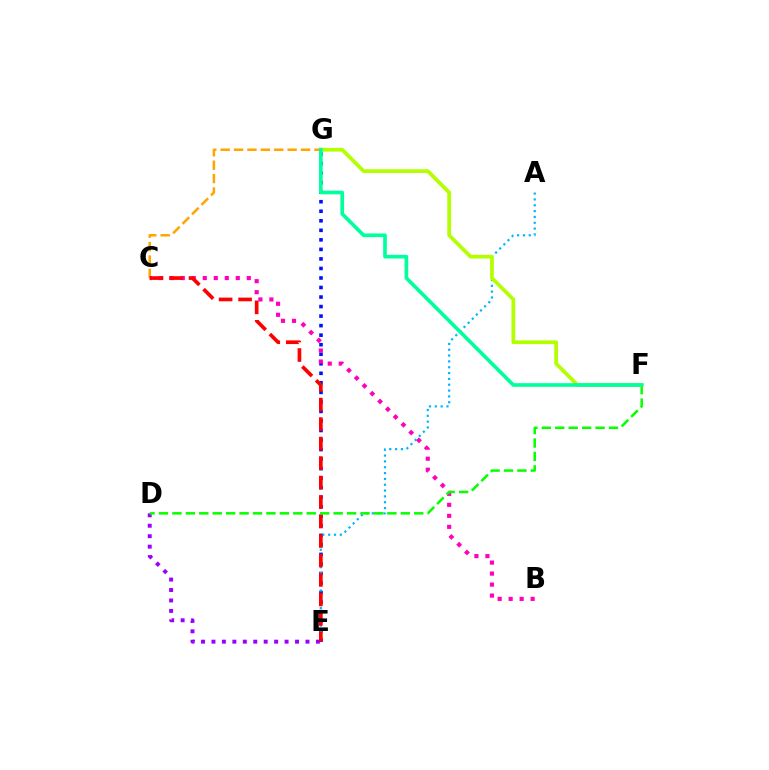{('E', 'G'): [{'color': '#0010ff', 'line_style': 'dotted', 'thickness': 2.59}], ('C', 'G'): [{'color': '#ffa500', 'line_style': 'dashed', 'thickness': 1.82}], ('B', 'C'): [{'color': '#ff00bd', 'line_style': 'dotted', 'thickness': 2.99}], ('D', 'E'): [{'color': '#9b00ff', 'line_style': 'dotted', 'thickness': 2.84}], ('A', 'E'): [{'color': '#00b5ff', 'line_style': 'dotted', 'thickness': 1.58}], ('C', 'E'): [{'color': '#ff0000', 'line_style': 'dashed', 'thickness': 2.65}], ('D', 'F'): [{'color': '#08ff00', 'line_style': 'dashed', 'thickness': 1.83}], ('F', 'G'): [{'color': '#b3ff00', 'line_style': 'solid', 'thickness': 2.69}, {'color': '#00ff9d', 'line_style': 'solid', 'thickness': 2.64}]}